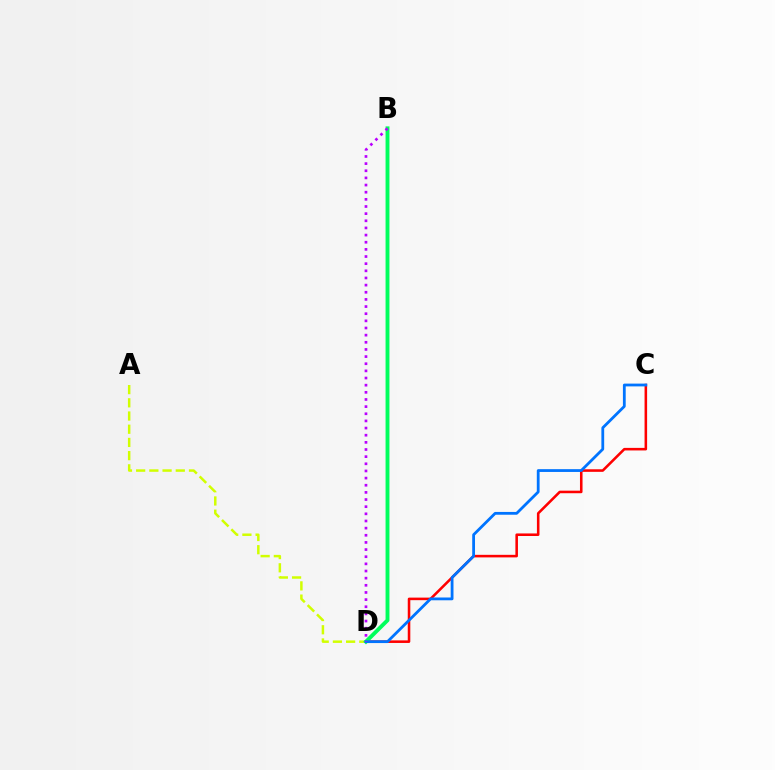{('C', 'D'): [{'color': '#ff0000', 'line_style': 'solid', 'thickness': 1.85}, {'color': '#0074ff', 'line_style': 'solid', 'thickness': 2.01}], ('A', 'D'): [{'color': '#d1ff00', 'line_style': 'dashed', 'thickness': 1.79}], ('B', 'D'): [{'color': '#00ff5c', 'line_style': 'solid', 'thickness': 2.8}, {'color': '#b900ff', 'line_style': 'dotted', 'thickness': 1.94}]}